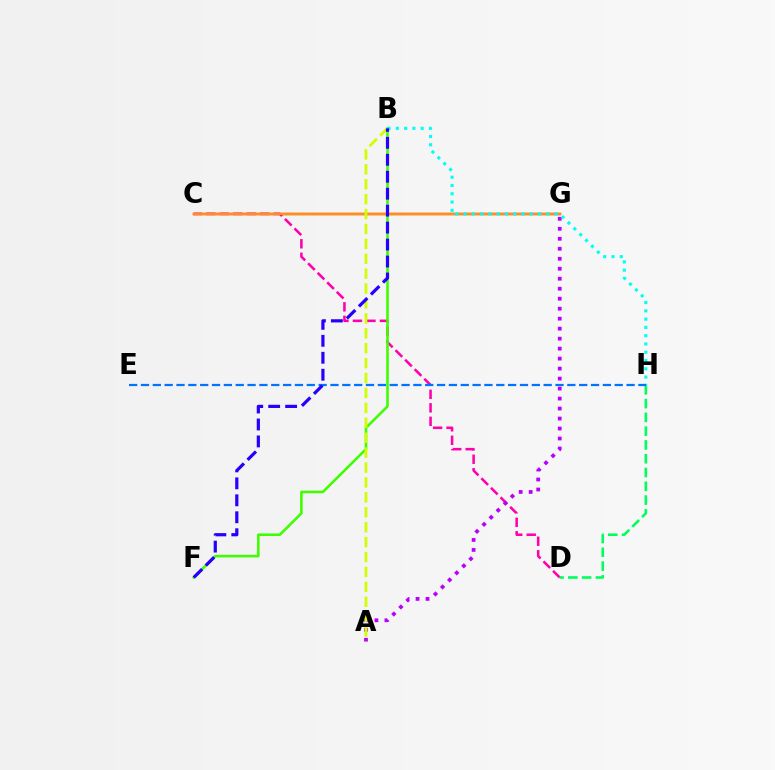{('C', 'G'): [{'color': '#ff0000', 'line_style': 'solid', 'thickness': 1.74}, {'color': '#ff9400', 'line_style': 'solid', 'thickness': 1.53}], ('C', 'D'): [{'color': '#ff00ac', 'line_style': 'dashed', 'thickness': 1.83}], ('A', 'G'): [{'color': '#b900ff', 'line_style': 'dotted', 'thickness': 2.71}], ('D', 'H'): [{'color': '#00ff5c', 'line_style': 'dashed', 'thickness': 1.87}], ('B', 'F'): [{'color': '#3dff00', 'line_style': 'solid', 'thickness': 1.86}, {'color': '#2500ff', 'line_style': 'dashed', 'thickness': 2.3}], ('A', 'B'): [{'color': '#d1ff00', 'line_style': 'dashed', 'thickness': 2.03}], ('B', 'H'): [{'color': '#00fff6', 'line_style': 'dotted', 'thickness': 2.25}], ('E', 'H'): [{'color': '#0074ff', 'line_style': 'dashed', 'thickness': 1.61}]}